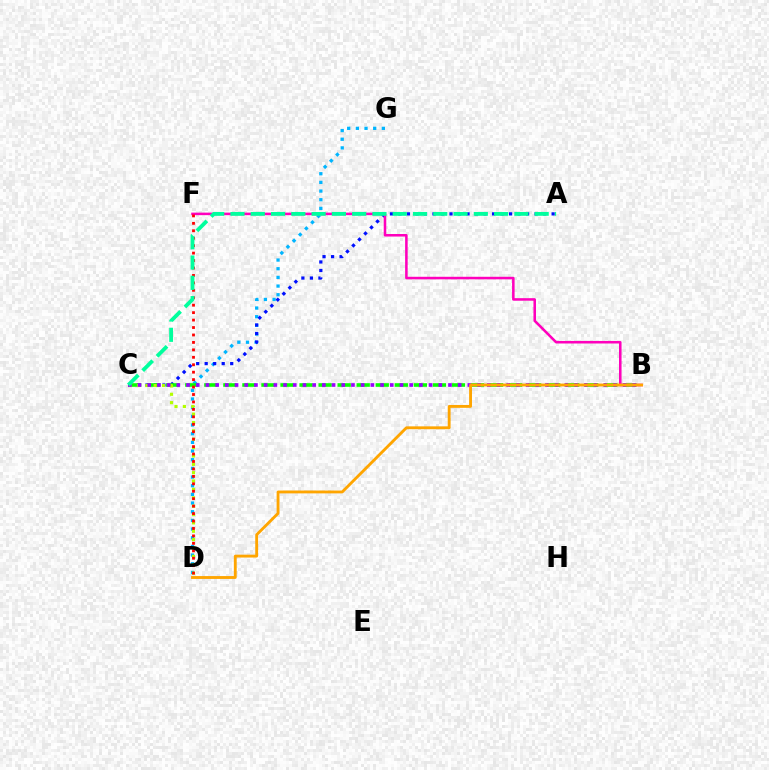{('D', 'G'): [{'color': '#00b5ff', 'line_style': 'dotted', 'thickness': 2.36}], ('A', 'C'): [{'color': '#0010ff', 'line_style': 'dotted', 'thickness': 2.31}, {'color': '#00ff9d', 'line_style': 'dashed', 'thickness': 2.75}], ('B', 'C'): [{'color': '#08ff00', 'line_style': 'dashed', 'thickness': 2.59}, {'color': '#9b00ff', 'line_style': 'dotted', 'thickness': 2.64}], ('B', 'F'): [{'color': '#ff00bd', 'line_style': 'solid', 'thickness': 1.83}], ('C', 'D'): [{'color': '#b3ff00', 'line_style': 'dotted', 'thickness': 2.27}], ('D', 'F'): [{'color': '#ff0000', 'line_style': 'dotted', 'thickness': 2.02}], ('B', 'D'): [{'color': '#ffa500', 'line_style': 'solid', 'thickness': 2.06}]}